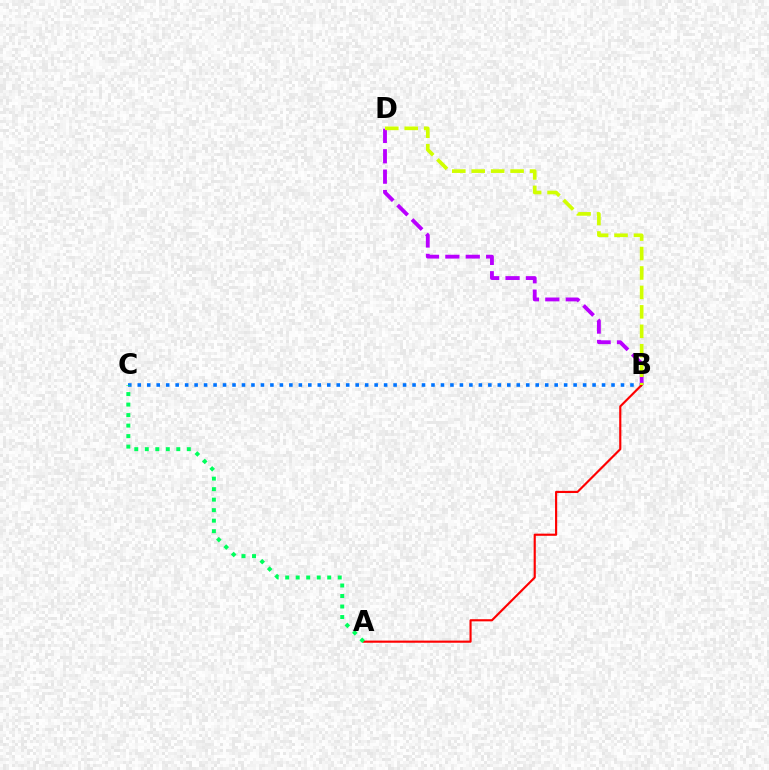{('B', 'C'): [{'color': '#0074ff', 'line_style': 'dotted', 'thickness': 2.57}], ('A', 'B'): [{'color': '#ff0000', 'line_style': 'solid', 'thickness': 1.55}], ('A', 'C'): [{'color': '#00ff5c', 'line_style': 'dotted', 'thickness': 2.85}], ('B', 'D'): [{'color': '#b900ff', 'line_style': 'dashed', 'thickness': 2.77}, {'color': '#d1ff00', 'line_style': 'dashed', 'thickness': 2.64}]}